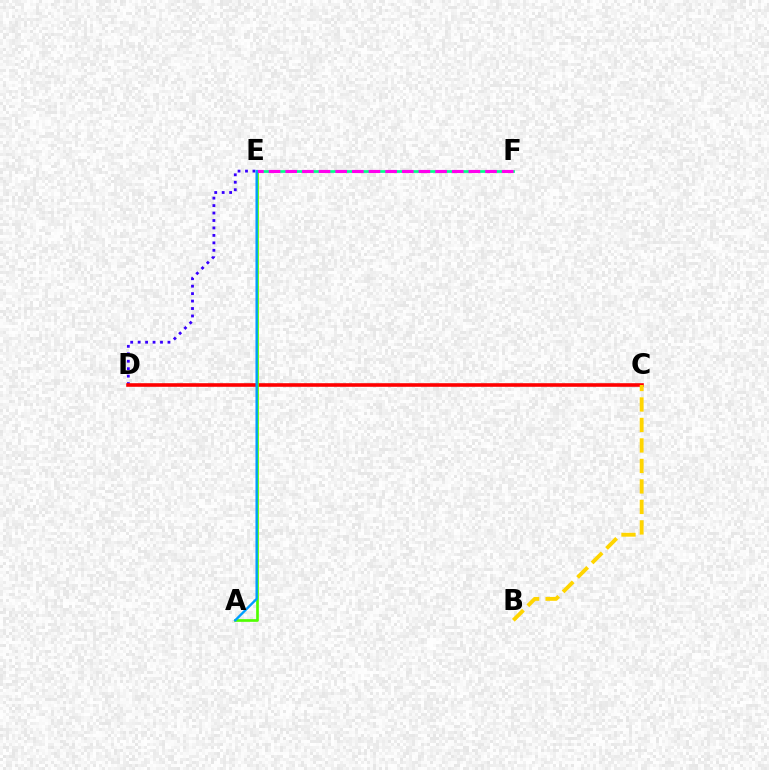{('D', 'E'): [{'color': '#3700ff', 'line_style': 'dotted', 'thickness': 2.03}], ('C', 'D'): [{'color': '#ff0000', 'line_style': 'solid', 'thickness': 2.59}], ('A', 'E'): [{'color': '#4fff00', 'line_style': 'solid', 'thickness': 1.93}, {'color': '#009eff', 'line_style': 'solid', 'thickness': 1.71}], ('E', 'F'): [{'color': '#00ff86', 'line_style': 'solid', 'thickness': 1.95}, {'color': '#ff00ed', 'line_style': 'dashed', 'thickness': 2.26}], ('B', 'C'): [{'color': '#ffd500', 'line_style': 'dashed', 'thickness': 2.78}]}